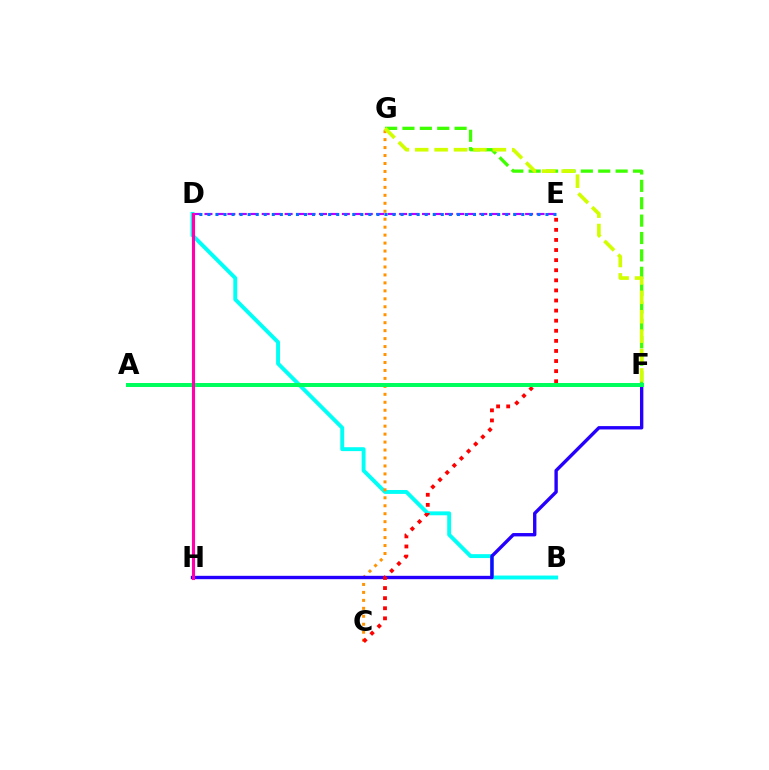{('F', 'G'): [{'color': '#3dff00', 'line_style': 'dashed', 'thickness': 2.36}, {'color': '#d1ff00', 'line_style': 'dashed', 'thickness': 2.64}], ('D', 'E'): [{'color': '#b900ff', 'line_style': 'dashed', 'thickness': 1.56}, {'color': '#0074ff', 'line_style': 'dotted', 'thickness': 2.19}], ('B', 'D'): [{'color': '#00fff6', 'line_style': 'solid', 'thickness': 2.81}], ('C', 'G'): [{'color': '#ff9400', 'line_style': 'dotted', 'thickness': 2.16}], ('F', 'H'): [{'color': '#2500ff', 'line_style': 'solid', 'thickness': 2.43}], ('C', 'E'): [{'color': '#ff0000', 'line_style': 'dotted', 'thickness': 2.74}], ('A', 'F'): [{'color': '#00ff5c', 'line_style': 'solid', 'thickness': 2.87}], ('D', 'H'): [{'color': '#ff00ac', 'line_style': 'solid', 'thickness': 2.25}]}